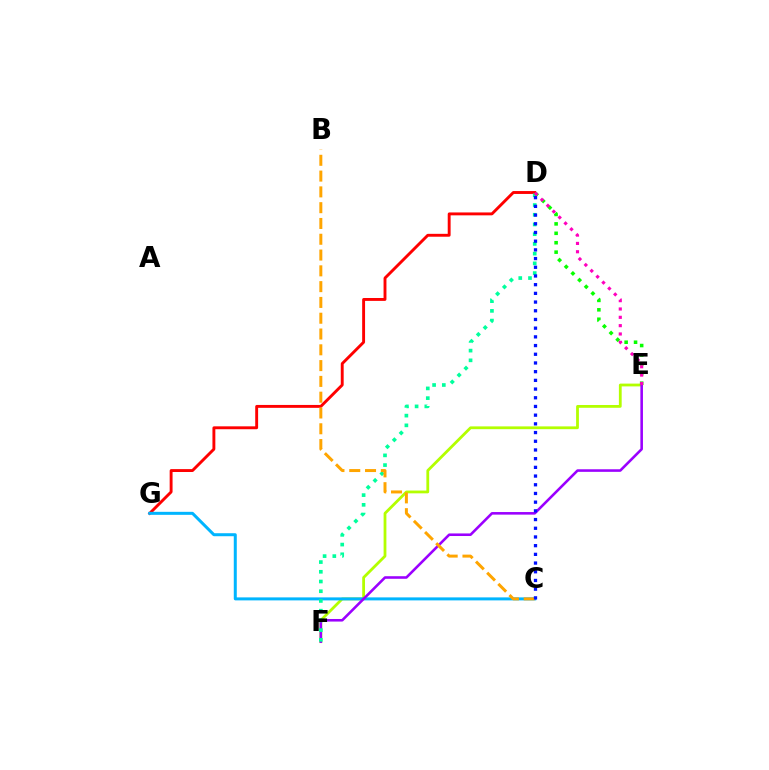{('E', 'F'): [{'color': '#b3ff00', 'line_style': 'solid', 'thickness': 2.01}, {'color': '#9b00ff', 'line_style': 'solid', 'thickness': 1.86}], ('D', 'G'): [{'color': '#ff0000', 'line_style': 'solid', 'thickness': 2.08}], ('C', 'G'): [{'color': '#00b5ff', 'line_style': 'solid', 'thickness': 2.17}], ('D', 'F'): [{'color': '#00ff9d', 'line_style': 'dotted', 'thickness': 2.64}], ('D', 'E'): [{'color': '#08ff00', 'line_style': 'dotted', 'thickness': 2.56}, {'color': '#ff00bd', 'line_style': 'dotted', 'thickness': 2.26}], ('B', 'C'): [{'color': '#ffa500', 'line_style': 'dashed', 'thickness': 2.15}], ('C', 'D'): [{'color': '#0010ff', 'line_style': 'dotted', 'thickness': 2.36}]}